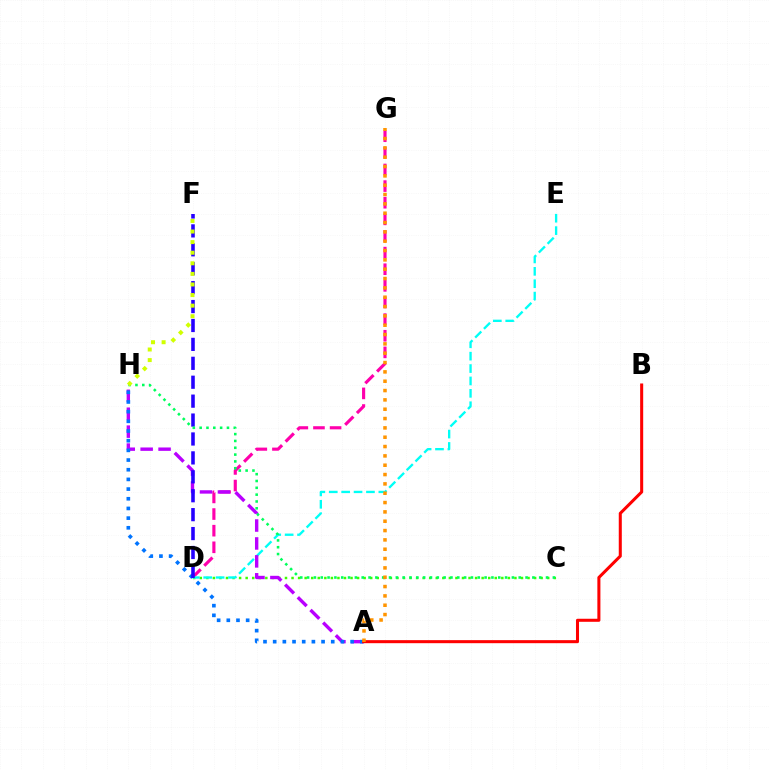{('D', 'G'): [{'color': '#ff00ac', 'line_style': 'dashed', 'thickness': 2.26}], ('C', 'D'): [{'color': '#3dff00', 'line_style': 'dotted', 'thickness': 1.78}], ('D', 'E'): [{'color': '#00fff6', 'line_style': 'dashed', 'thickness': 1.68}], ('A', 'H'): [{'color': '#b900ff', 'line_style': 'dashed', 'thickness': 2.43}, {'color': '#0074ff', 'line_style': 'dotted', 'thickness': 2.63}], ('D', 'F'): [{'color': '#2500ff', 'line_style': 'dashed', 'thickness': 2.57}], ('C', 'H'): [{'color': '#00ff5c', 'line_style': 'dotted', 'thickness': 1.85}], ('A', 'B'): [{'color': '#ff0000', 'line_style': 'solid', 'thickness': 2.19}], ('F', 'H'): [{'color': '#d1ff00', 'line_style': 'dotted', 'thickness': 2.88}], ('A', 'G'): [{'color': '#ff9400', 'line_style': 'dotted', 'thickness': 2.54}]}